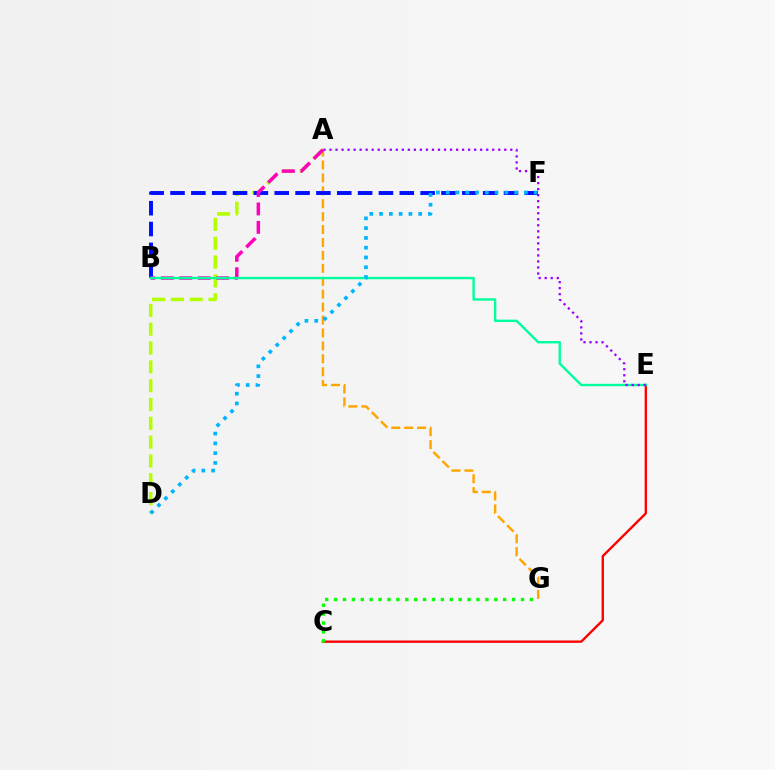{('A', 'D'): [{'color': '#b3ff00', 'line_style': 'dashed', 'thickness': 2.56}], ('A', 'G'): [{'color': '#ffa500', 'line_style': 'dashed', 'thickness': 1.76}], ('C', 'E'): [{'color': '#ff0000', 'line_style': 'solid', 'thickness': 1.71}], ('B', 'F'): [{'color': '#0010ff', 'line_style': 'dashed', 'thickness': 2.83}], ('A', 'B'): [{'color': '#ff00bd', 'line_style': 'dashed', 'thickness': 2.51}], ('B', 'E'): [{'color': '#00ff9d', 'line_style': 'solid', 'thickness': 1.72}], ('A', 'E'): [{'color': '#9b00ff', 'line_style': 'dotted', 'thickness': 1.64}], ('C', 'G'): [{'color': '#08ff00', 'line_style': 'dotted', 'thickness': 2.42}], ('D', 'F'): [{'color': '#00b5ff', 'line_style': 'dotted', 'thickness': 2.66}]}